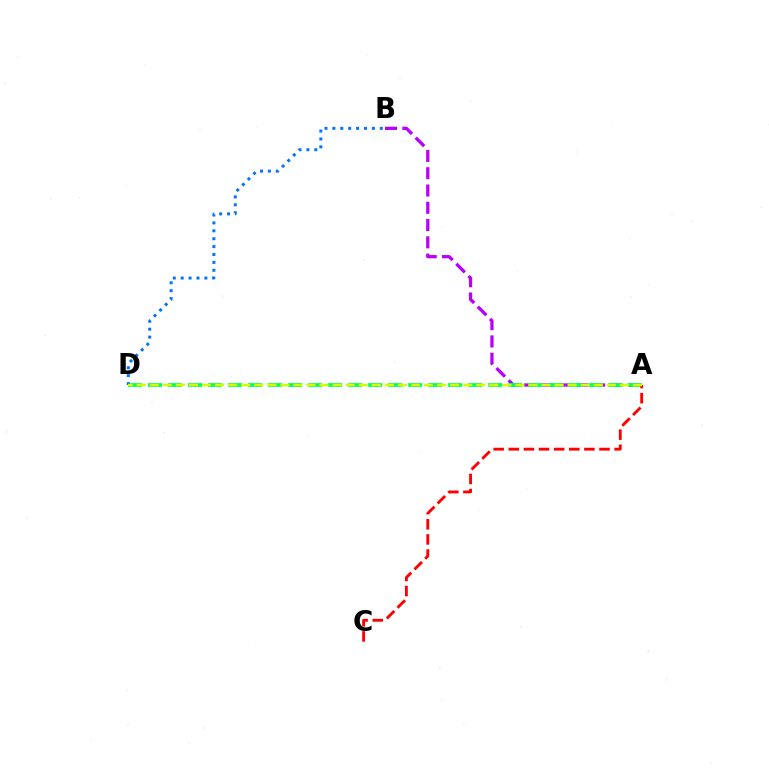{('A', 'B'): [{'color': '#b900ff', 'line_style': 'dashed', 'thickness': 2.35}], ('A', 'D'): [{'color': '#00ff5c', 'line_style': 'dashed', 'thickness': 2.72}, {'color': '#d1ff00', 'line_style': 'dashed', 'thickness': 1.77}], ('B', 'D'): [{'color': '#0074ff', 'line_style': 'dotted', 'thickness': 2.15}], ('A', 'C'): [{'color': '#ff0000', 'line_style': 'dashed', 'thickness': 2.05}]}